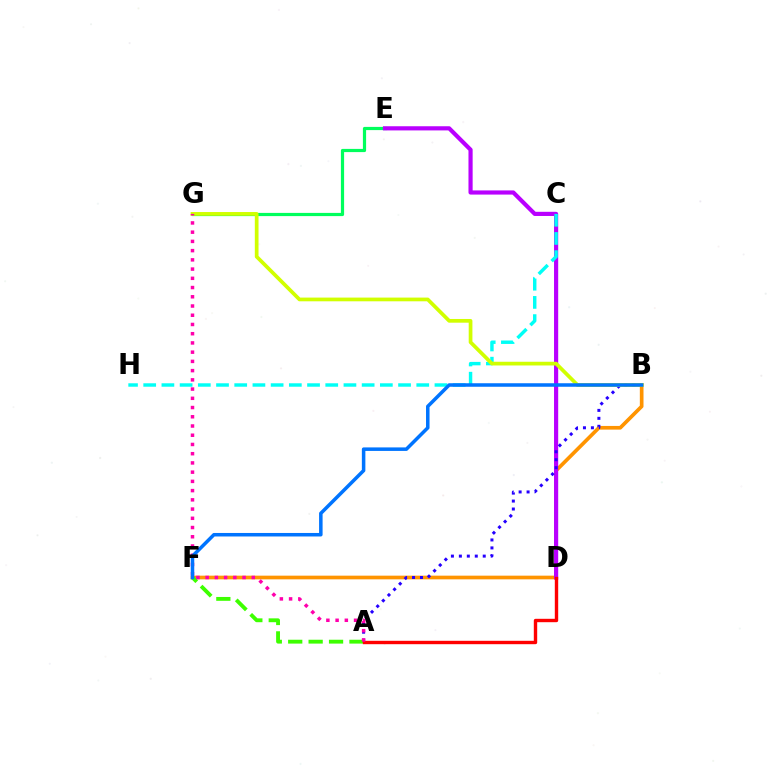{('B', 'F'): [{'color': '#ff9400', 'line_style': 'solid', 'thickness': 2.65}, {'color': '#0074ff', 'line_style': 'solid', 'thickness': 2.53}], ('E', 'G'): [{'color': '#00ff5c', 'line_style': 'solid', 'thickness': 2.31}], ('D', 'E'): [{'color': '#b900ff', 'line_style': 'solid', 'thickness': 3.0}], ('A', 'B'): [{'color': '#2500ff', 'line_style': 'dotted', 'thickness': 2.16}], ('C', 'H'): [{'color': '#00fff6', 'line_style': 'dashed', 'thickness': 2.47}], ('A', 'F'): [{'color': '#3dff00', 'line_style': 'dashed', 'thickness': 2.77}], ('B', 'G'): [{'color': '#d1ff00', 'line_style': 'solid', 'thickness': 2.67}], ('A', 'D'): [{'color': '#ff0000', 'line_style': 'solid', 'thickness': 2.44}], ('A', 'G'): [{'color': '#ff00ac', 'line_style': 'dotted', 'thickness': 2.51}]}